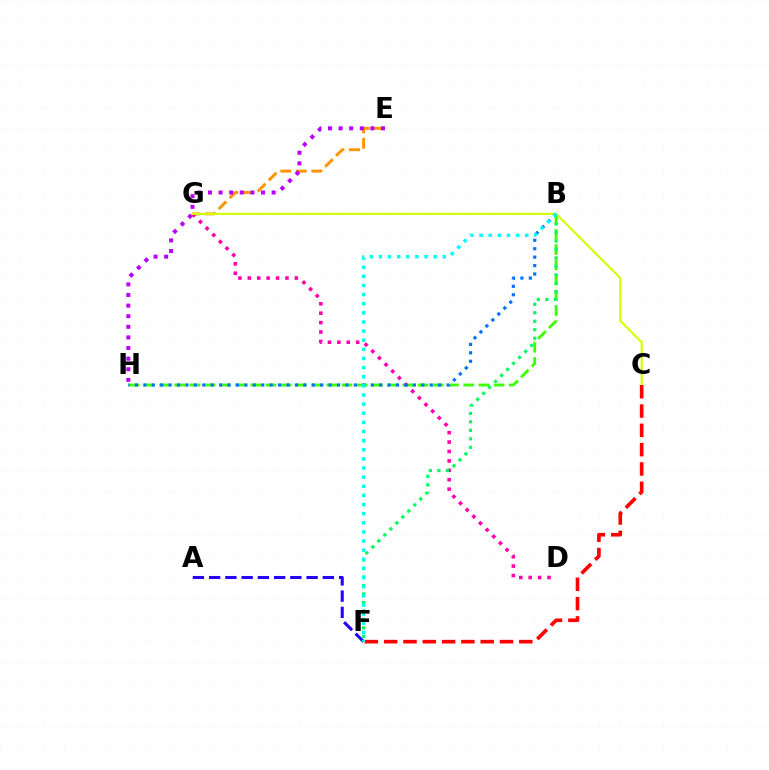{('E', 'G'): [{'color': '#ff9400', 'line_style': 'dashed', 'thickness': 2.11}], ('B', 'H'): [{'color': '#3dff00', 'line_style': 'dashed', 'thickness': 2.07}, {'color': '#0074ff', 'line_style': 'dotted', 'thickness': 2.29}], ('D', 'G'): [{'color': '#ff00ac', 'line_style': 'dotted', 'thickness': 2.56}], ('B', 'F'): [{'color': '#00ff5c', 'line_style': 'dotted', 'thickness': 2.3}, {'color': '#00fff6', 'line_style': 'dotted', 'thickness': 2.48}], ('C', 'G'): [{'color': '#d1ff00', 'line_style': 'solid', 'thickness': 1.53}], ('E', 'H'): [{'color': '#b900ff', 'line_style': 'dotted', 'thickness': 2.88}], ('A', 'F'): [{'color': '#2500ff', 'line_style': 'dashed', 'thickness': 2.21}], ('C', 'F'): [{'color': '#ff0000', 'line_style': 'dashed', 'thickness': 2.62}]}